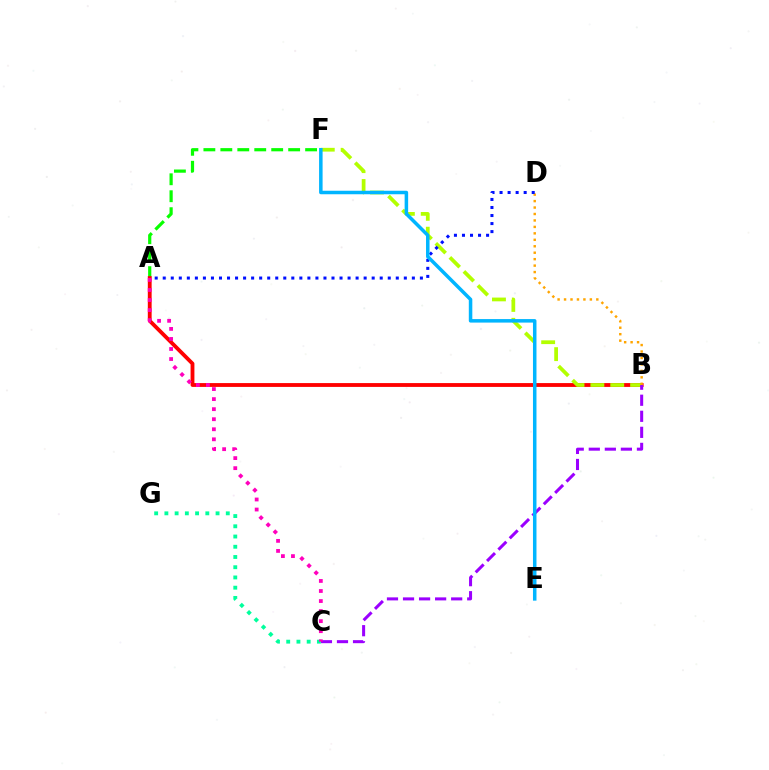{('A', 'F'): [{'color': '#08ff00', 'line_style': 'dashed', 'thickness': 2.3}], ('A', 'B'): [{'color': '#ff0000', 'line_style': 'solid', 'thickness': 2.76}], ('B', 'F'): [{'color': '#b3ff00', 'line_style': 'dashed', 'thickness': 2.7}], ('B', 'C'): [{'color': '#9b00ff', 'line_style': 'dashed', 'thickness': 2.18}], ('B', 'D'): [{'color': '#ffa500', 'line_style': 'dotted', 'thickness': 1.75}], ('C', 'G'): [{'color': '#00ff9d', 'line_style': 'dotted', 'thickness': 2.78}], ('A', 'D'): [{'color': '#0010ff', 'line_style': 'dotted', 'thickness': 2.18}], ('A', 'C'): [{'color': '#ff00bd', 'line_style': 'dotted', 'thickness': 2.73}], ('E', 'F'): [{'color': '#00b5ff', 'line_style': 'solid', 'thickness': 2.53}]}